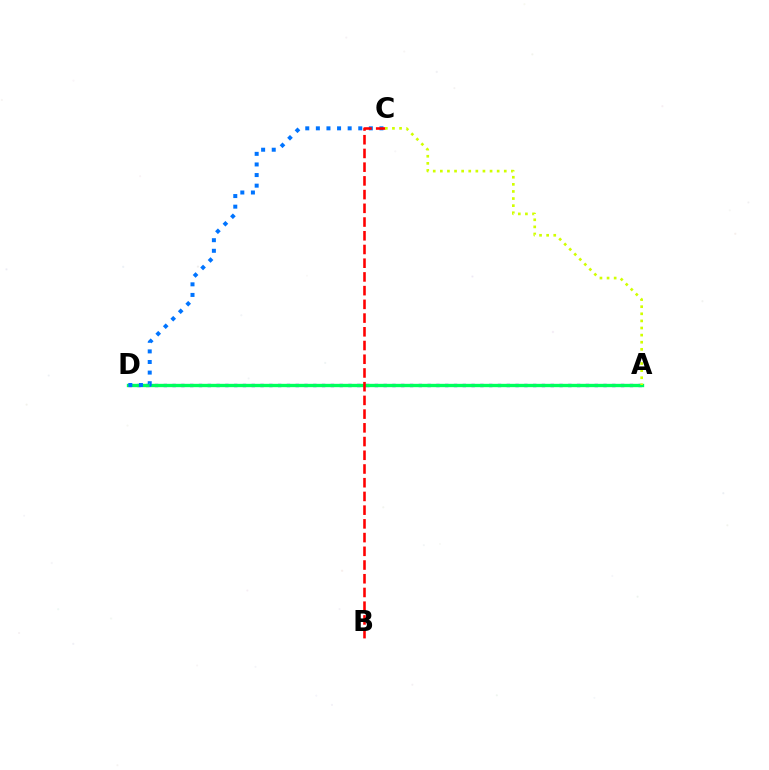{('A', 'D'): [{'color': '#b900ff', 'line_style': 'dotted', 'thickness': 2.39}, {'color': '#00ff5c', 'line_style': 'solid', 'thickness': 2.41}], ('C', 'D'): [{'color': '#0074ff', 'line_style': 'dotted', 'thickness': 2.88}], ('B', 'C'): [{'color': '#ff0000', 'line_style': 'dashed', 'thickness': 1.86}], ('A', 'C'): [{'color': '#d1ff00', 'line_style': 'dotted', 'thickness': 1.93}]}